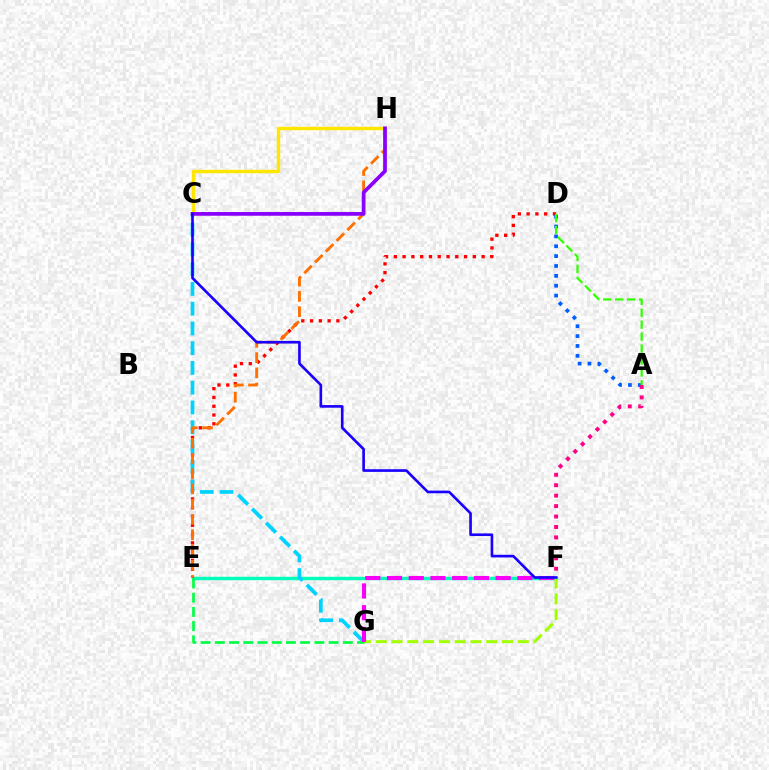{('E', 'F'): [{'color': '#00ffbb', 'line_style': 'solid', 'thickness': 2.46}], ('D', 'E'): [{'color': '#ff0000', 'line_style': 'dotted', 'thickness': 2.38}], ('F', 'G'): [{'color': '#a2ff00', 'line_style': 'dashed', 'thickness': 2.14}, {'color': '#fa00f9', 'line_style': 'dashed', 'thickness': 2.95}], ('C', 'G'): [{'color': '#00d3ff', 'line_style': 'dashed', 'thickness': 2.68}], ('E', 'G'): [{'color': '#00ff45', 'line_style': 'dashed', 'thickness': 1.93}], ('E', 'H'): [{'color': '#ff7000', 'line_style': 'dashed', 'thickness': 2.07}], ('C', 'H'): [{'color': '#ffe600', 'line_style': 'solid', 'thickness': 2.47}, {'color': '#8a00ff', 'line_style': 'solid', 'thickness': 2.68}], ('A', 'D'): [{'color': '#005dff', 'line_style': 'dotted', 'thickness': 2.68}, {'color': '#31ff00', 'line_style': 'dashed', 'thickness': 1.62}], ('A', 'F'): [{'color': '#ff0088', 'line_style': 'dotted', 'thickness': 2.84}], ('C', 'F'): [{'color': '#1900ff', 'line_style': 'solid', 'thickness': 1.9}]}